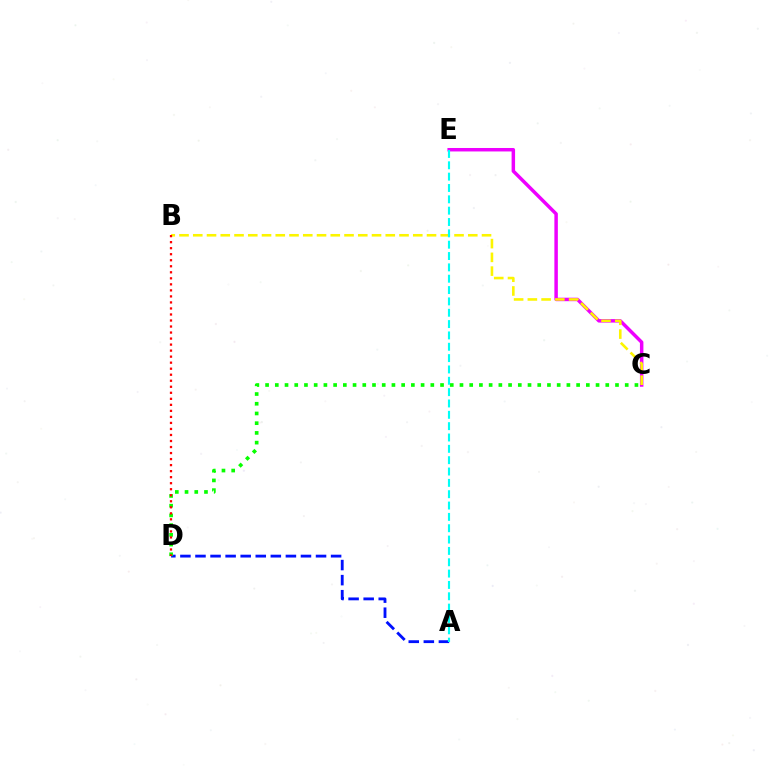{('A', 'D'): [{'color': '#0010ff', 'line_style': 'dashed', 'thickness': 2.05}], ('C', 'E'): [{'color': '#ee00ff', 'line_style': 'solid', 'thickness': 2.5}], ('C', 'D'): [{'color': '#08ff00', 'line_style': 'dotted', 'thickness': 2.64}], ('B', 'C'): [{'color': '#fcf500', 'line_style': 'dashed', 'thickness': 1.87}], ('A', 'E'): [{'color': '#00fff6', 'line_style': 'dashed', 'thickness': 1.54}], ('B', 'D'): [{'color': '#ff0000', 'line_style': 'dotted', 'thickness': 1.64}]}